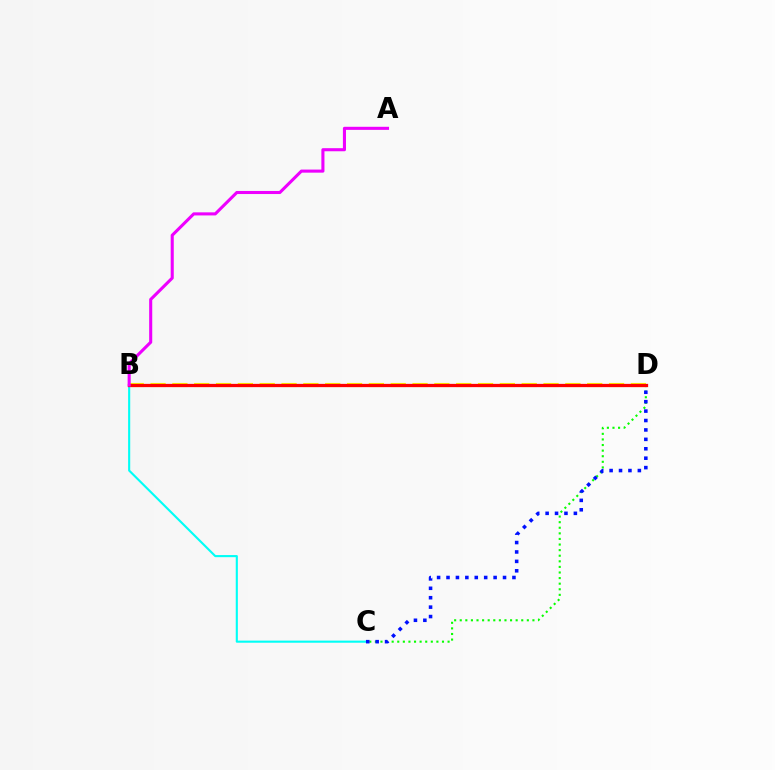{('B', 'C'): [{'color': '#00fff6', 'line_style': 'solid', 'thickness': 1.52}], ('B', 'D'): [{'color': '#fcf500', 'line_style': 'dashed', 'thickness': 2.97}, {'color': '#ff0000', 'line_style': 'solid', 'thickness': 2.35}], ('C', 'D'): [{'color': '#08ff00', 'line_style': 'dotted', 'thickness': 1.52}, {'color': '#0010ff', 'line_style': 'dotted', 'thickness': 2.56}], ('A', 'B'): [{'color': '#ee00ff', 'line_style': 'solid', 'thickness': 2.22}]}